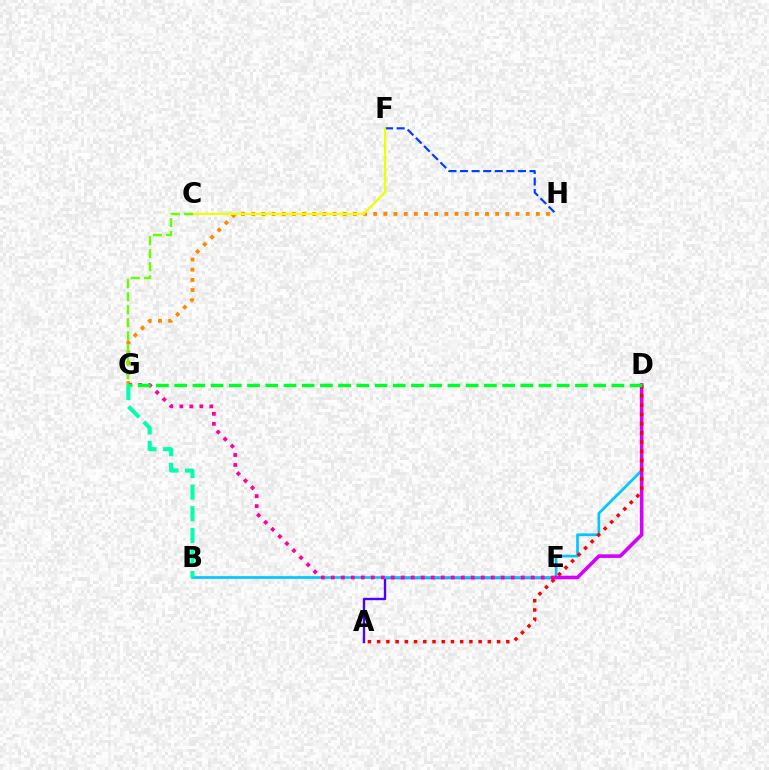{('A', 'E'): [{'color': '#4f00ff', 'line_style': 'solid', 'thickness': 1.7}], ('F', 'H'): [{'color': '#003fff', 'line_style': 'dashed', 'thickness': 1.57}], ('G', 'H'): [{'color': '#ff8800', 'line_style': 'dotted', 'thickness': 2.76}], ('B', 'D'): [{'color': '#00c7ff', 'line_style': 'solid', 'thickness': 1.94}], ('D', 'E'): [{'color': '#d600ff', 'line_style': 'solid', 'thickness': 2.6}], ('E', 'G'): [{'color': '#ff00a0', 'line_style': 'dotted', 'thickness': 2.72}], ('C', 'F'): [{'color': '#eeff00', 'line_style': 'solid', 'thickness': 1.6}], ('C', 'G'): [{'color': '#66ff00', 'line_style': 'dashed', 'thickness': 1.77}], ('A', 'D'): [{'color': '#ff0000', 'line_style': 'dotted', 'thickness': 2.51}], ('D', 'G'): [{'color': '#00ff27', 'line_style': 'dashed', 'thickness': 2.48}], ('B', 'G'): [{'color': '#00ffaf', 'line_style': 'dashed', 'thickness': 2.93}]}